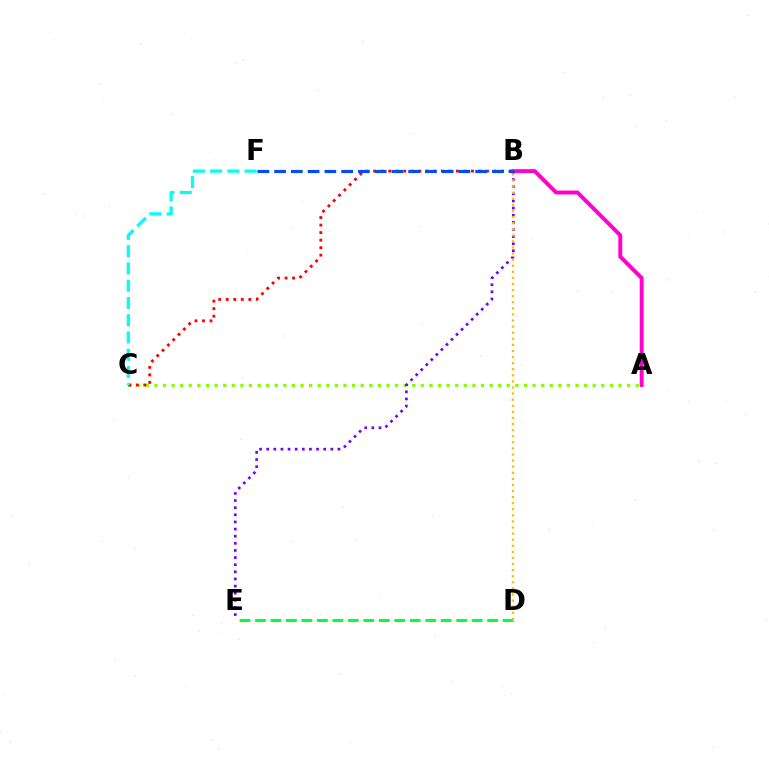{('A', 'B'): [{'color': '#ff00cf', 'line_style': 'solid', 'thickness': 2.83}], ('A', 'C'): [{'color': '#84ff00', 'line_style': 'dotted', 'thickness': 2.34}], ('D', 'E'): [{'color': '#00ff39', 'line_style': 'dashed', 'thickness': 2.1}], ('B', 'E'): [{'color': '#7200ff', 'line_style': 'dotted', 'thickness': 1.94}], ('B', 'C'): [{'color': '#ff0000', 'line_style': 'dotted', 'thickness': 2.04}], ('C', 'F'): [{'color': '#00fff6', 'line_style': 'dashed', 'thickness': 2.34}], ('B', 'D'): [{'color': '#ffbd00', 'line_style': 'dotted', 'thickness': 1.65}], ('B', 'F'): [{'color': '#004bff', 'line_style': 'dashed', 'thickness': 2.28}]}